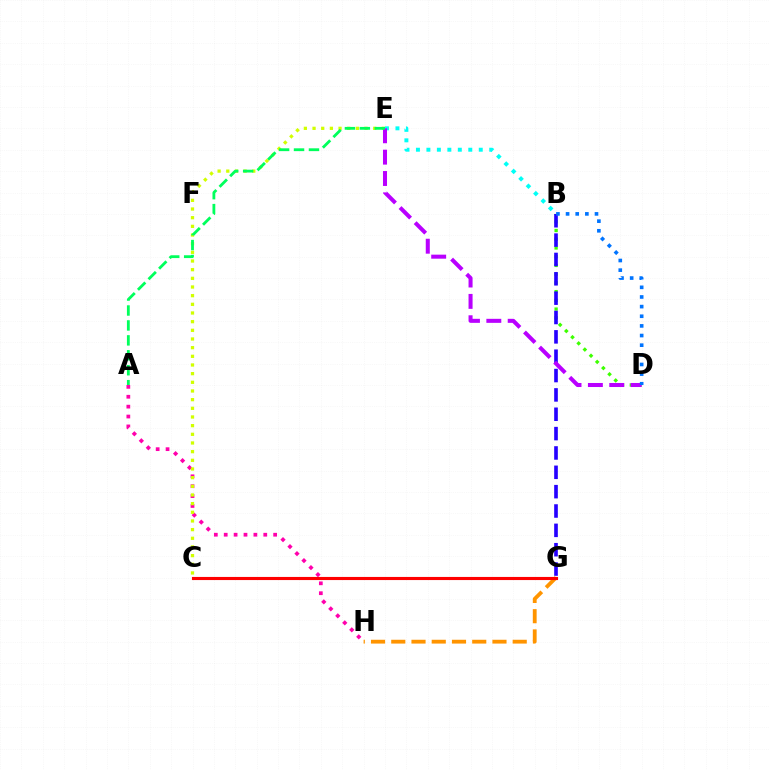{('B', 'E'): [{'color': '#00fff6', 'line_style': 'dotted', 'thickness': 2.84}], ('A', 'H'): [{'color': '#ff00ac', 'line_style': 'dotted', 'thickness': 2.69}], ('G', 'H'): [{'color': '#ff9400', 'line_style': 'dashed', 'thickness': 2.75}], ('B', 'D'): [{'color': '#3dff00', 'line_style': 'dotted', 'thickness': 2.37}, {'color': '#0074ff', 'line_style': 'dotted', 'thickness': 2.62}], ('B', 'G'): [{'color': '#2500ff', 'line_style': 'dashed', 'thickness': 2.63}], ('C', 'E'): [{'color': '#d1ff00', 'line_style': 'dotted', 'thickness': 2.35}], ('D', 'E'): [{'color': '#b900ff', 'line_style': 'dashed', 'thickness': 2.9}], ('C', 'G'): [{'color': '#ff0000', 'line_style': 'solid', 'thickness': 2.25}], ('A', 'E'): [{'color': '#00ff5c', 'line_style': 'dashed', 'thickness': 2.03}]}